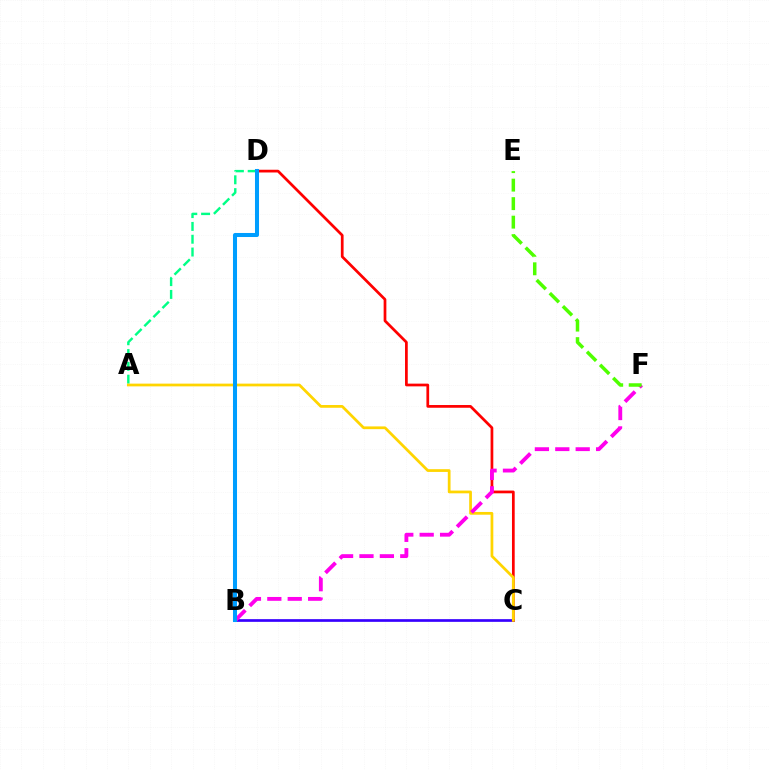{('A', 'D'): [{'color': '#00ff86', 'line_style': 'dashed', 'thickness': 1.74}], ('B', 'C'): [{'color': '#3700ff', 'line_style': 'solid', 'thickness': 1.94}], ('C', 'D'): [{'color': '#ff0000', 'line_style': 'solid', 'thickness': 1.96}], ('A', 'C'): [{'color': '#ffd500', 'line_style': 'solid', 'thickness': 1.98}], ('B', 'F'): [{'color': '#ff00ed', 'line_style': 'dashed', 'thickness': 2.77}], ('B', 'D'): [{'color': '#009eff', 'line_style': 'solid', 'thickness': 2.91}], ('E', 'F'): [{'color': '#4fff00', 'line_style': 'dashed', 'thickness': 2.51}]}